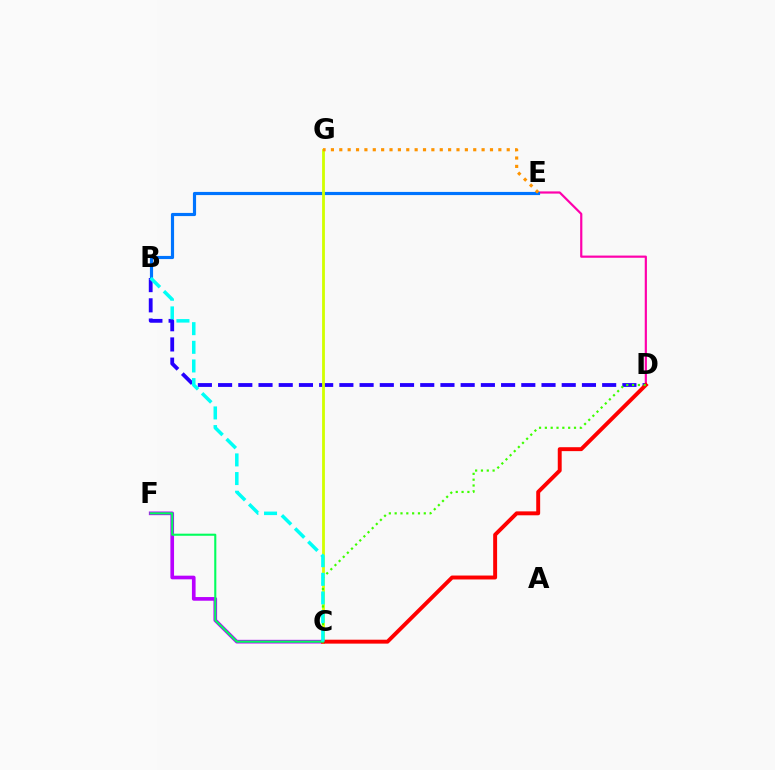{('D', 'E'): [{'color': '#ff00ac', 'line_style': 'solid', 'thickness': 1.58}], ('B', 'D'): [{'color': '#2500ff', 'line_style': 'dashed', 'thickness': 2.75}], ('C', 'F'): [{'color': '#b900ff', 'line_style': 'solid', 'thickness': 2.63}, {'color': '#00ff5c', 'line_style': 'solid', 'thickness': 1.51}], ('B', 'E'): [{'color': '#0074ff', 'line_style': 'solid', 'thickness': 2.28}], ('C', 'G'): [{'color': '#d1ff00', 'line_style': 'solid', 'thickness': 2.02}], ('C', 'D'): [{'color': '#ff0000', 'line_style': 'solid', 'thickness': 2.82}, {'color': '#3dff00', 'line_style': 'dotted', 'thickness': 1.58}], ('E', 'G'): [{'color': '#ff9400', 'line_style': 'dotted', 'thickness': 2.27}], ('B', 'C'): [{'color': '#00fff6', 'line_style': 'dashed', 'thickness': 2.53}]}